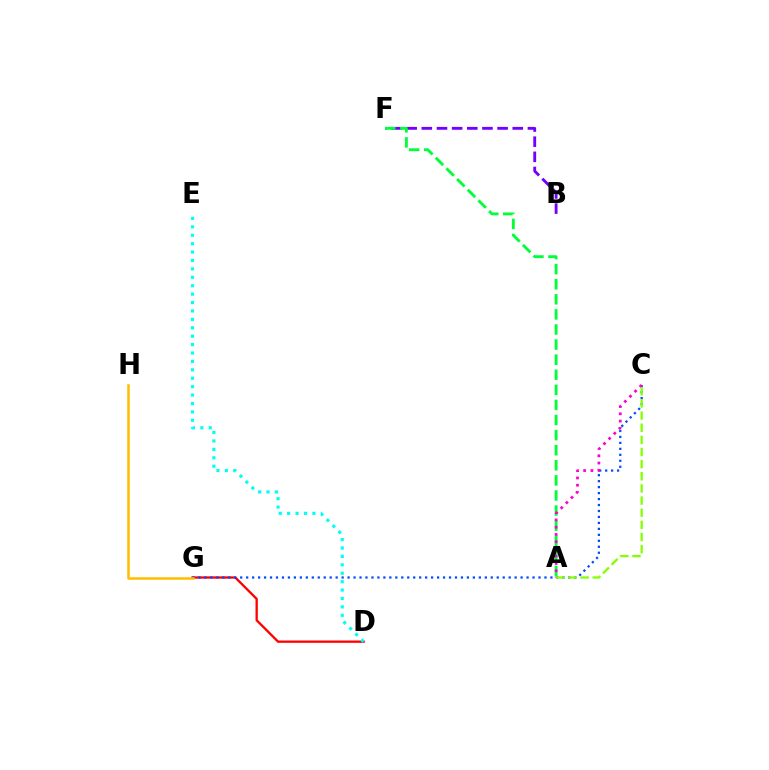{('B', 'F'): [{'color': '#7200ff', 'line_style': 'dashed', 'thickness': 2.06}], ('D', 'G'): [{'color': '#ff0000', 'line_style': 'solid', 'thickness': 1.67}], ('C', 'G'): [{'color': '#004bff', 'line_style': 'dotted', 'thickness': 1.62}], ('D', 'E'): [{'color': '#00fff6', 'line_style': 'dotted', 'thickness': 2.29}], ('G', 'H'): [{'color': '#ffbd00', 'line_style': 'solid', 'thickness': 1.8}], ('A', 'F'): [{'color': '#00ff39', 'line_style': 'dashed', 'thickness': 2.05}], ('A', 'C'): [{'color': '#ff00cf', 'line_style': 'dotted', 'thickness': 1.97}, {'color': '#84ff00', 'line_style': 'dashed', 'thickness': 1.65}]}